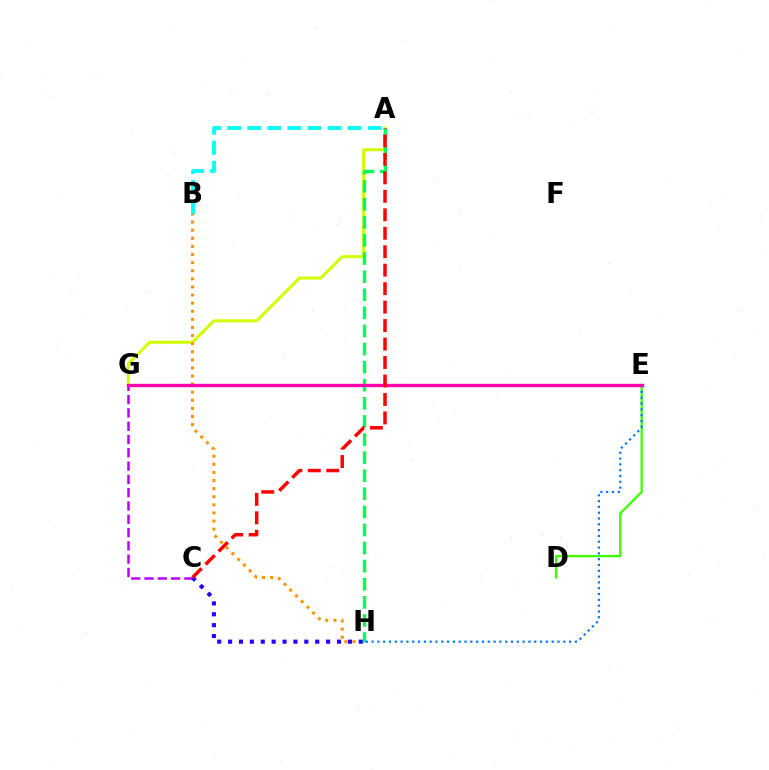{('C', 'G'): [{'color': '#b900ff', 'line_style': 'dashed', 'thickness': 1.81}], ('A', 'G'): [{'color': '#d1ff00', 'line_style': 'solid', 'thickness': 2.16}], ('B', 'H'): [{'color': '#ff9400', 'line_style': 'dotted', 'thickness': 2.2}], ('C', 'H'): [{'color': '#2500ff', 'line_style': 'dotted', 'thickness': 2.96}], ('A', 'H'): [{'color': '#00ff5c', 'line_style': 'dashed', 'thickness': 2.46}], ('D', 'E'): [{'color': '#3dff00', 'line_style': 'solid', 'thickness': 1.65}], ('E', 'H'): [{'color': '#0074ff', 'line_style': 'dotted', 'thickness': 1.58}], ('E', 'G'): [{'color': '#ff00ac', 'line_style': 'solid', 'thickness': 2.41}], ('A', 'C'): [{'color': '#ff0000', 'line_style': 'dashed', 'thickness': 2.51}], ('A', 'B'): [{'color': '#00fff6', 'line_style': 'dashed', 'thickness': 2.72}]}